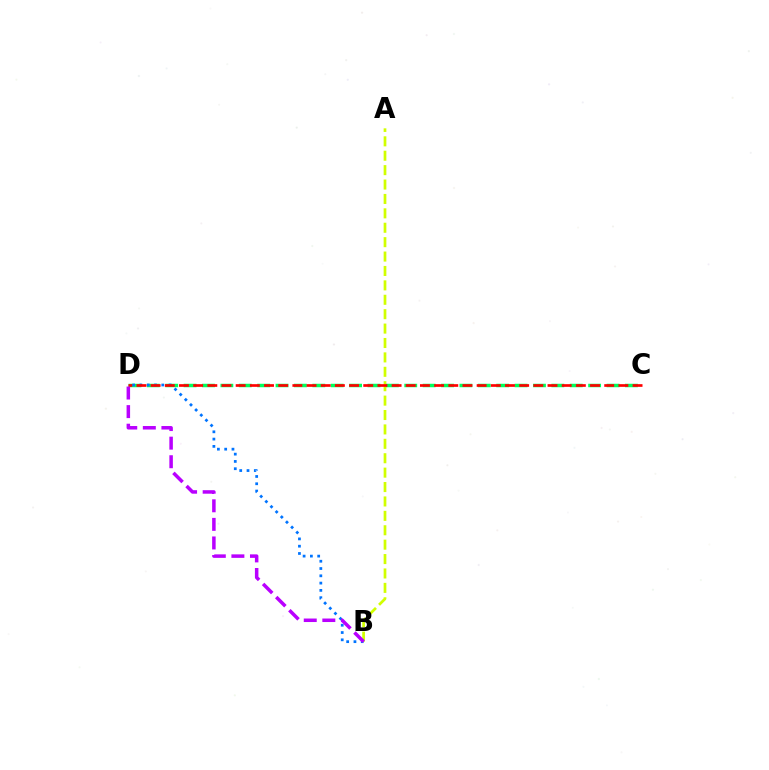{('A', 'B'): [{'color': '#d1ff00', 'line_style': 'dashed', 'thickness': 1.96}], ('C', 'D'): [{'color': '#00ff5c', 'line_style': 'dashed', 'thickness': 2.5}, {'color': '#ff0000', 'line_style': 'dashed', 'thickness': 1.93}], ('B', 'D'): [{'color': '#0074ff', 'line_style': 'dotted', 'thickness': 1.98}, {'color': '#b900ff', 'line_style': 'dashed', 'thickness': 2.52}]}